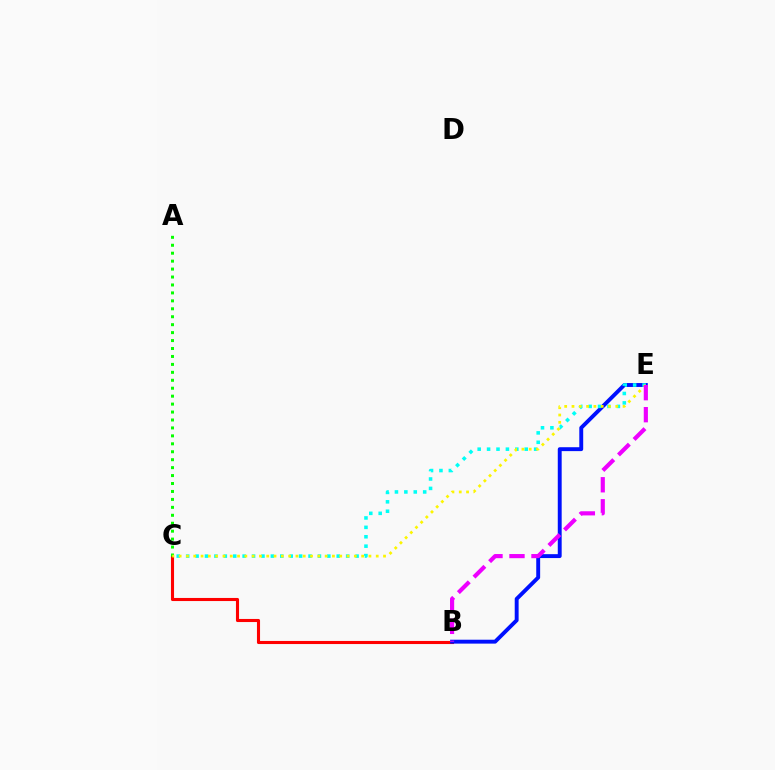{('B', 'C'): [{'color': '#ff0000', 'line_style': 'solid', 'thickness': 2.23}], ('B', 'E'): [{'color': '#0010ff', 'line_style': 'solid', 'thickness': 2.81}, {'color': '#ee00ff', 'line_style': 'dashed', 'thickness': 2.99}], ('A', 'C'): [{'color': '#08ff00', 'line_style': 'dotted', 'thickness': 2.16}], ('C', 'E'): [{'color': '#00fff6', 'line_style': 'dotted', 'thickness': 2.56}, {'color': '#fcf500', 'line_style': 'dotted', 'thickness': 1.98}]}